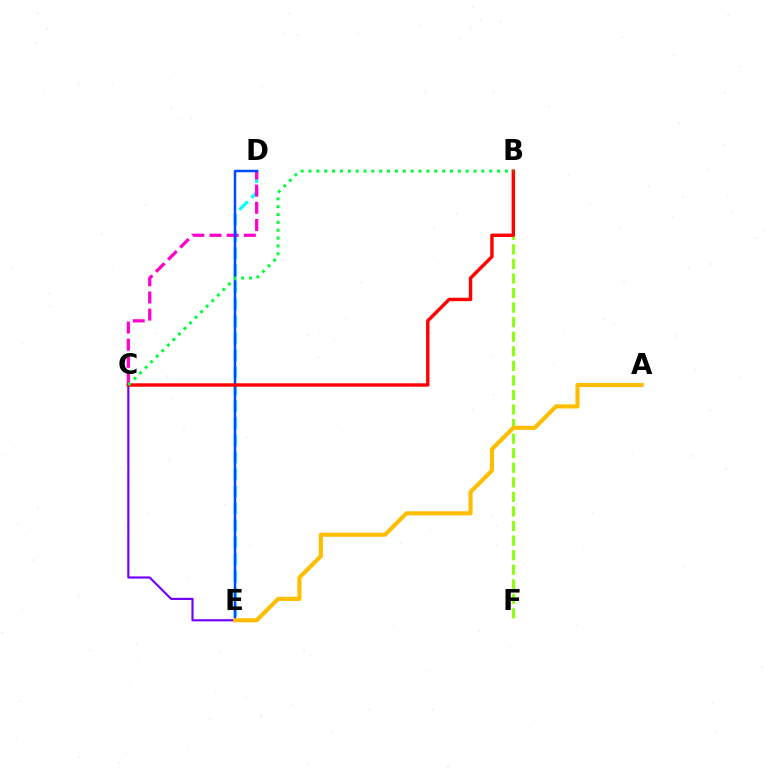{('D', 'E'): [{'color': '#00fff6', 'line_style': 'dashed', 'thickness': 2.31}, {'color': '#004bff', 'line_style': 'solid', 'thickness': 1.8}], ('B', 'F'): [{'color': '#84ff00', 'line_style': 'dashed', 'thickness': 1.98}], ('C', 'D'): [{'color': '#ff00cf', 'line_style': 'dashed', 'thickness': 2.33}], ('C', 'E'): [{'color': '#7200ff', 'line_style': 'solid', 'thickness': 1.56}], ('A', 'E'): [{'color': '#ffbd00', 'line_style': 'solid', 'thickness': 2.96}], ('B', 'C'): [{'color': '#ff0000', 'line_style': 'solid', 'thickness': 2.45}, {'color': '#00ff39', 'line_style': 'dotted', 'thickness': 2.13}]}